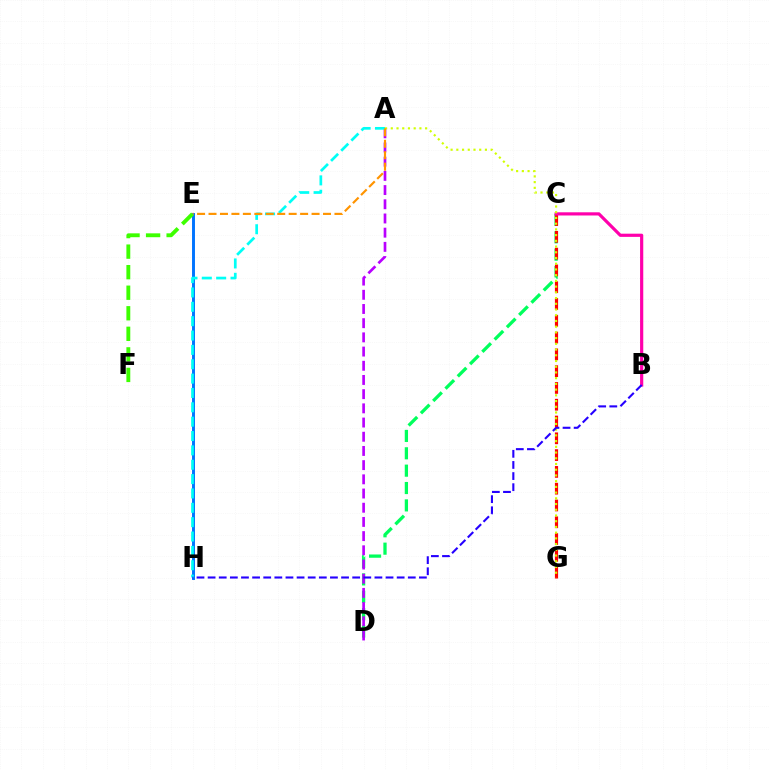{('C', 'D'): [{'color': '#00ff5c', 'line_style': 'dashed', 'thickness': 2.36}], ('E', 'H'): [{'color': '#0074ff', 'line_style': 'solid', 'thickness': 2.11}], ('C', 'G'): [{'color': '#ff0000', 'line_style': 'dashed', 'thickness': 2.28}], ('B', 'C'): [{'color': '#ff00ac', 'line_style': 'solid', 'thickness': 2.29}], ('A', 'D'): [{'color': '#b900ff', 'line_style': 'dashed', 'thickness': 1.93}], ('A', 'G'): [{'color': '#d1ff00', 'line_style': 'dotted', 'thickness': 1.55}], ('A', 'H'): [{'color': '#00fff6', 'line_style': 'dashed', 'thickness': 1.95}], ('B', 'H'): [{'color': '#2500ff', 'line_style': 'dashed', 'thickness': 1.51}], ('A', 'E'): [{'color': '#ff9400', 'line_style': 'dashed', 'thickness': 1.56}], ('E', 'F'): [{'color': '#3dff00', 'line_style': 'dashed', 'thickness': 2.79}]}